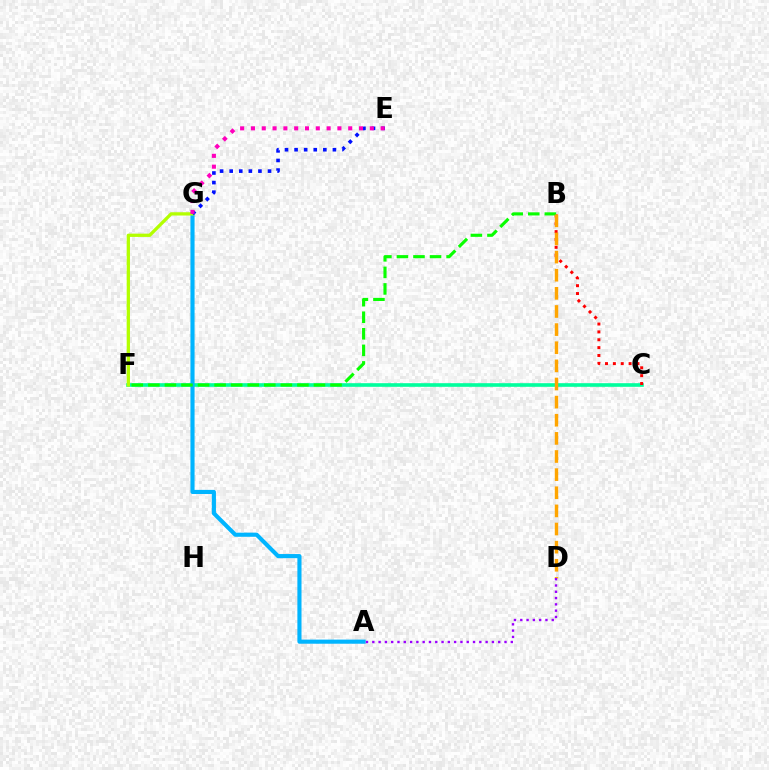{('C', 'F'): [{'color': '#00ff9d', 'line_style': 'solid', 'thickness': 2.61}], ('B', 'C'): [{'color': '#ff0000', 'line_style': 'dotted', 'thickness': 2.14}], ('A', 'G'): [{'color': '#00b5ff', 'line_style': 'solid', 'thickness': 2.97}], ('B', 'F'): [{'color': '#08ff00', 'line_style': 'dashed', 'thickness': 2.25}], ('B', 'D'): [{'color': '#ffa500', 'line_style': 'dashed', 'thickness': 2.46}], ('F', 'G'): [{'color': '#b3ff00', 'line_style': 'solid', 'thickness': 2.36}], ('E', 'G'): [{'color': '#0010ff', 'line_style': 'dotted', 'thickness': 2.6}, {'color': '#ff00bd', 'line_style': 'dotted', 'thickness': 2.94}], ('A', 'D'): [{'color': '#9b00ff', 'line_style': 'dotted', 'thickness': 1.71}]}